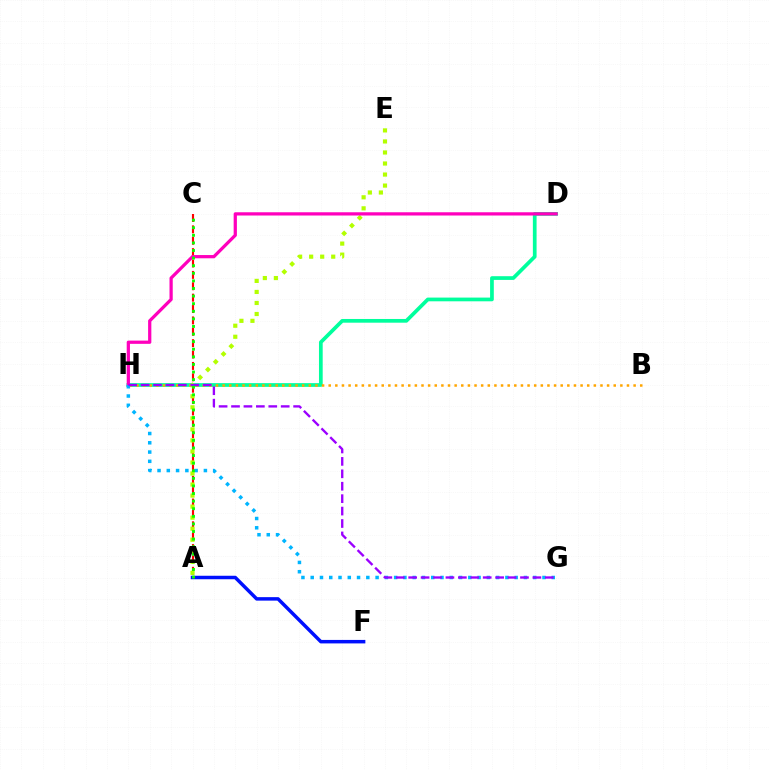{('D', 'H'): [{'color': '#00ff9d', 'line_style': 'solid', 'thickness': 2.68}, {'color': '#ff00bd', 'line_style': 'solid', 'thickness': 2.34}], ('A', 'C'): [{'color': '#ff0000', 'line_style': 'dashed', 'thickness': 1.55}, {'color': '#08ff00', 'line_style': 'dotted', 'thickness': 2.06}], ('B', 'H'): [{'color': '#ffa500', 'line_style': 'dotted', 'thickness': 1.8}], ('A', 'E'): [{'color': '#b3ff00', 'line_style': 'dotted', 'thickness': 3.0}], ('A', 'F'): [{'color': '#0010ff', 'line_style': 'solid', 'thickness': 2.51}], ('G', 'H'): [{'color': '#00b5ff', 'line_style': 'dotted', 'thickness': 2.52}, {'color': '#9b00ff', 'line_style': 'dashed', 'thickness': 1.69}]}